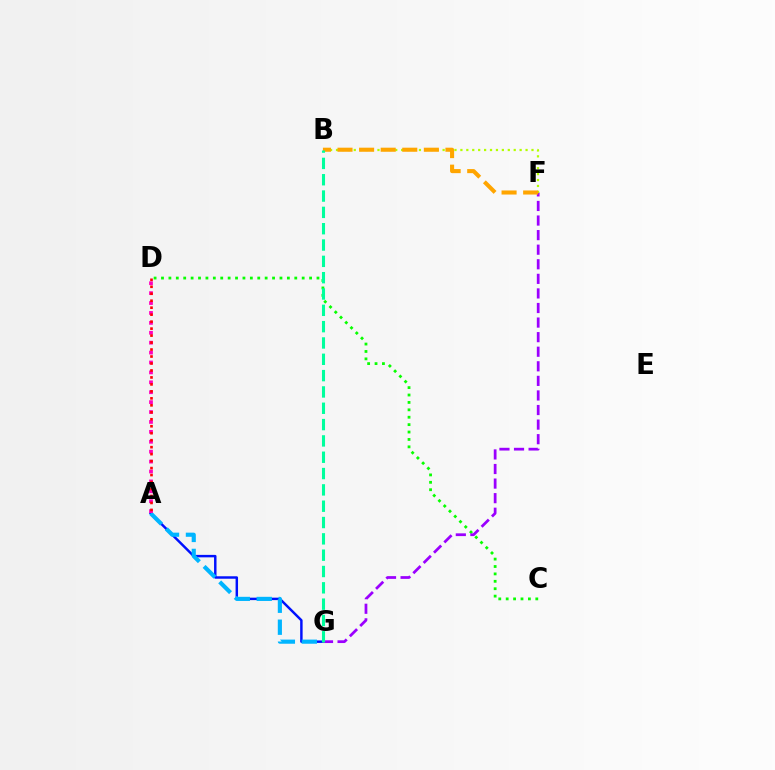{('C', 'D'): [{'color': '#08ff00', 'line_style': 'dotted', 'thickness': 2.01}], ('A', 'G'): [{'color': '#0010ff', 'line_style': 'solid', 'thickness': 1.77}, {'color': '#00b5ff', 'line_style': 'dashed', 'thickness': 2.98}], ('F', 'G'): [{'color': '#9b00ff', 'line_style': 'dashed', 'thickness': 1.98}], ('B', 'F'): [{'color': '#b3ff00', 'line_style': 'dotted', 'thickness': 1.61}, {'color': '#ffa500', 'line_style': 'dashed', 'thickness': 2.93}], ('B', 'G'): [{'color': '#00ff9d', 'line_style': 'dashed', 'thickness': 2.22}], ('A', 'D'): [{'color': '#ff00bd', 'line_style': 'dotted', 'thickness': 2.69}, {'color': '#ff0000', 'line_style': 'dotted', 'thickness': 1.89}]}